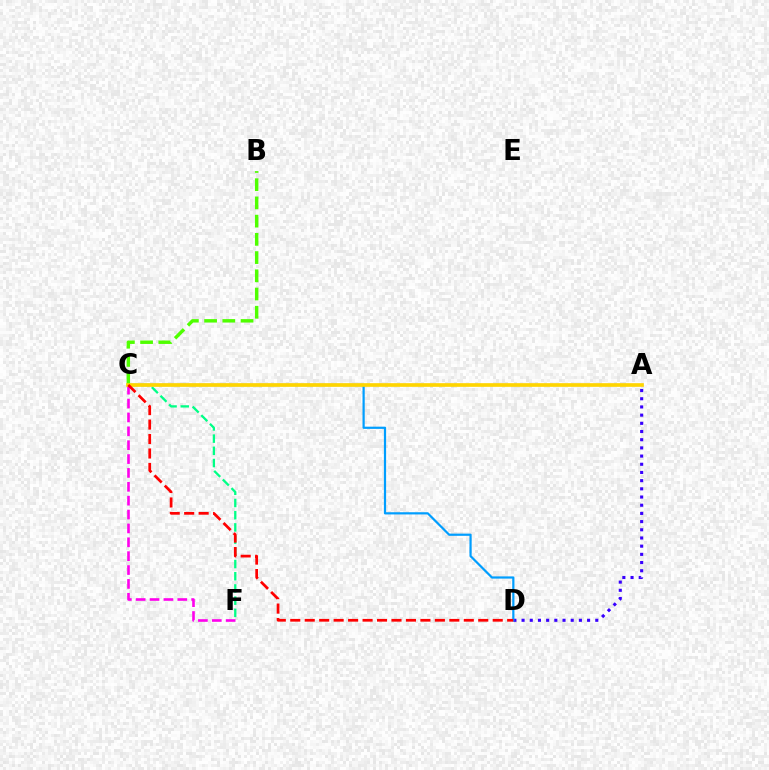{('A', 'D'): [{'color': '#3700ff', 'line_style': 'dotted', 'thickness': 2.23}], ('C', 'D'): [{'color': '#009eff', 'line_style': 'solid', 'thickness': 1.59}, {'color': '#ff0000', 'line_style': 'dashed', 'thickness': 1.96}], ('C', 'F'): [{'color': '#00ff86', 'line_style': 'dashed', 'thickness': 1.66}, {'color': '#ff00ed', 'line_style': 'dashed', 'thickness': 1.88}], ('B', 'C'): [{'color': '#4fff00', 'line_style': 'dashed', 'thickness': 2.48}], ('A', 'C'): [{'color': '#ffd500', 'line_style': 'solid', 'thickness': 2.64}]}